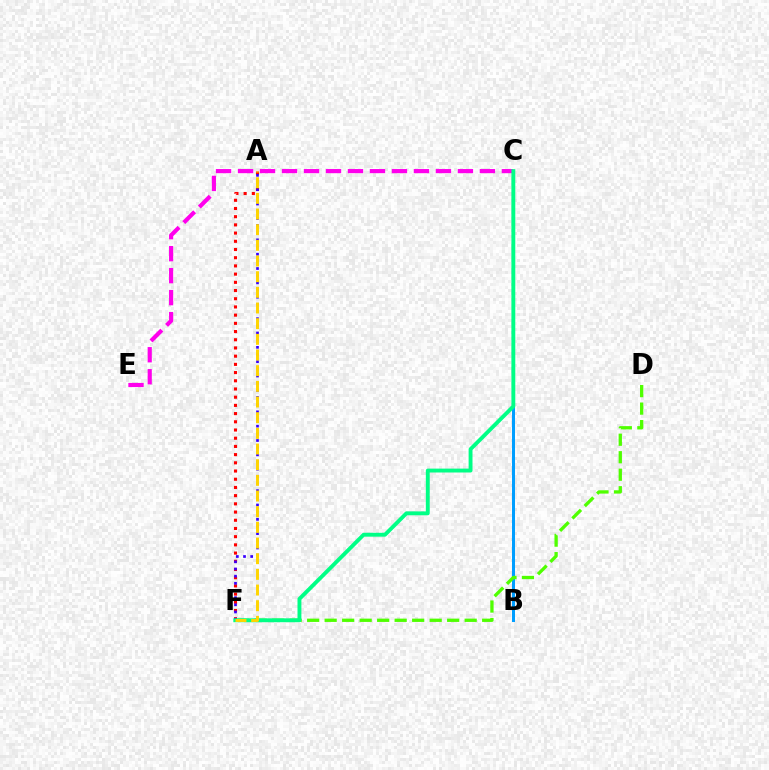{('B', 'C'): [{'color': '#009eff', 'line_style': 'solid', 'thickness': 2.17}], ('C', 'E'): [{'color': '#ff00ed', 'line_style': 'dashed', 'thickness': 2.99}], ('A', 'F'): [{'color': '#ff0000', 'line_style': 'dotted', 'thickness': 2.23}, {'color': '#3700ff', 'line_style': 'dotted', 'thickness': 1.95}, {'color': '#ffd500', 'line_style': 'dashed', 'thickness': 2.13}], ('D', 'F'): [{'color': '#4fff00', 'line_style': 'dashed', 'thickness': 2.38}], ('C', 'F'): [{'color': '#00ff86', 'line_style': 'solid', 'thickness': 2.8}]}